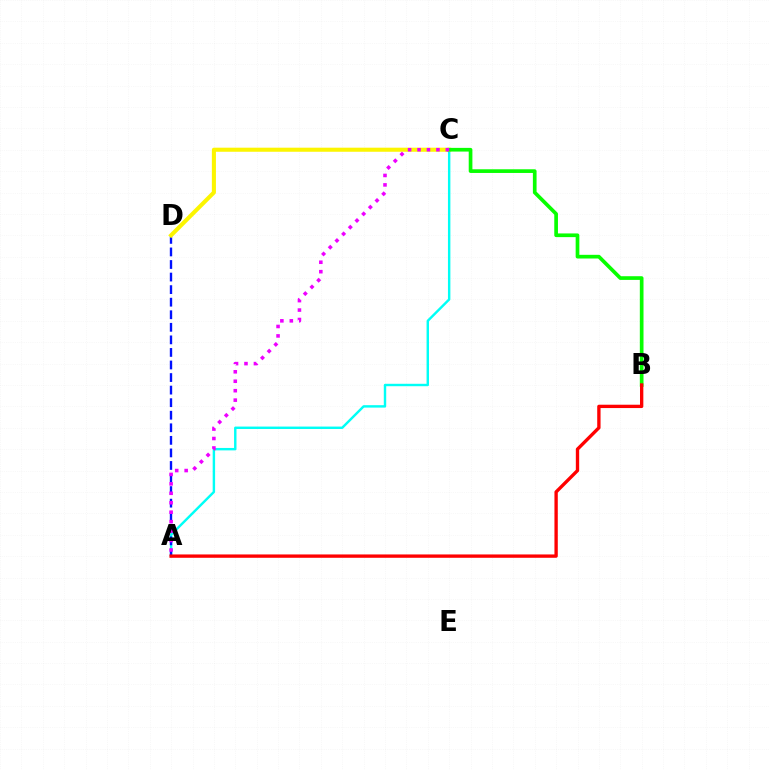{('A', 'C'): [{'color': '#00fff6', 'line_style': 'solid', 'thickness': 1.75}, {'color': '#ee00ff', 'line_style': 'dotted', 'thickness': 2.57}], ('A', 'D'): [{'color': '#0010ff', 'line_style': 'dashed', 'thickness': 1.71}], ('C', 'D'): [{'color': '#fcf500', 'line_style': 'solid', 'thickness': 2.93}], ('B', 'C'): [{'color': '#08ff00', 'line_style': 'solid', 'thickness': 2.65}], ('A', 'B'): [{'color': '#ff0000', 'line_style': 'solid', 'thickness': 2.4}]}